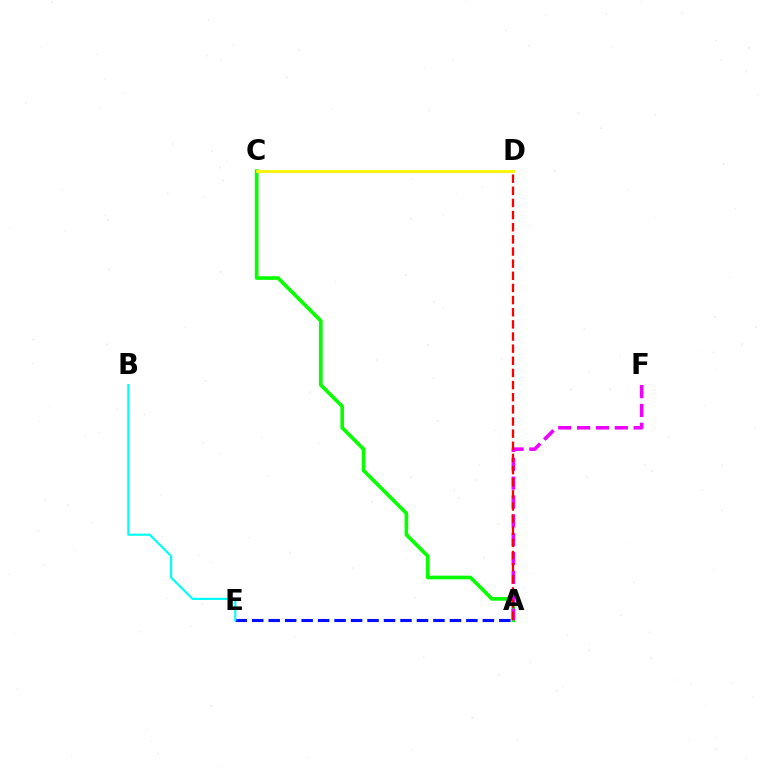{('A', 'E'): [{'color': '#0010ff', 'line_style': 'dashed', 'thickness': 2.24}], ('A', 'C'): [{'color': '#08ff00', 'line_style': 'solid', 'thickness': 2.64}], ('A', 'F'): [{'color': '#ee00ff', 'line_style': 'dashed', 'thickness': 2.56}], ('B', 'E'): [{'color': '#00fff6', 'line_style': 'solid', 'thickness': 1.55}], ('C', 'D'): [{'color': '#fcf500', 'line_style': 'solid', 'thickness': 2.04}], ('A', 'D'): [{'color': '#ff0000', 'line_style': 'dashed', 'thickness': 1.65}]}